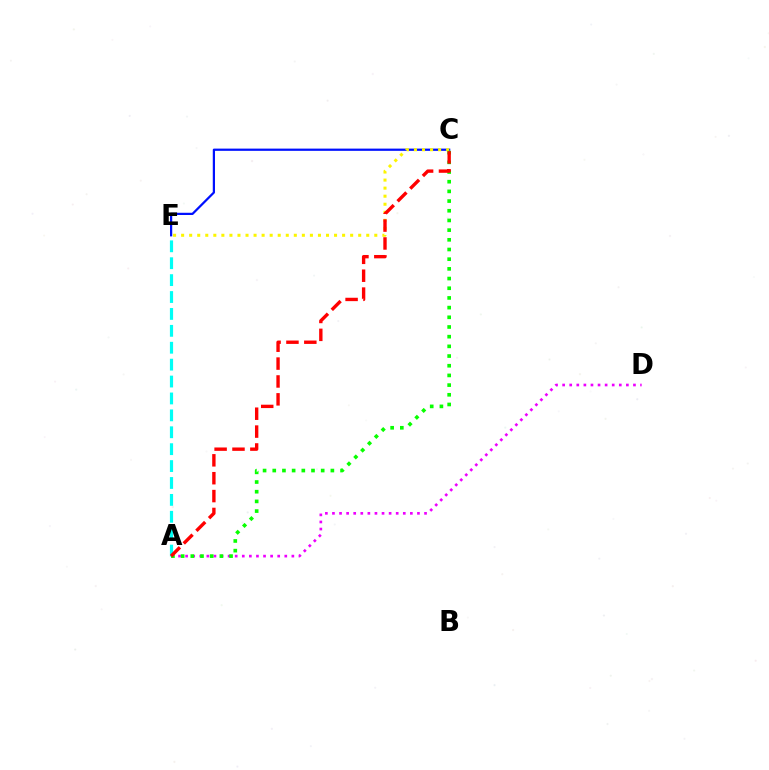{('A', 'D'): [{'color': '#ee00ff', 'line_style': 'dotted', 'thickness': 1.92}], ('A', 'E'): [{'color': '#00fff6', 'line_style': 'dashed', 'thickness': 2.3}], ('C', 'E'): [{'color': '#0010ff', 'line_style': 'solid', 'thickness': 1.61}, {'color': '#fcf500', 'line_style': 'dotted', 'thickness': 2.19}], ('A', 'C'): [{'color': '#08ff00', 'line_style': 'dotted', 'thickness': 2.63}, {'color': '#ff0000', 'line_style': 'dashed', 'thickness': 2.43}]}